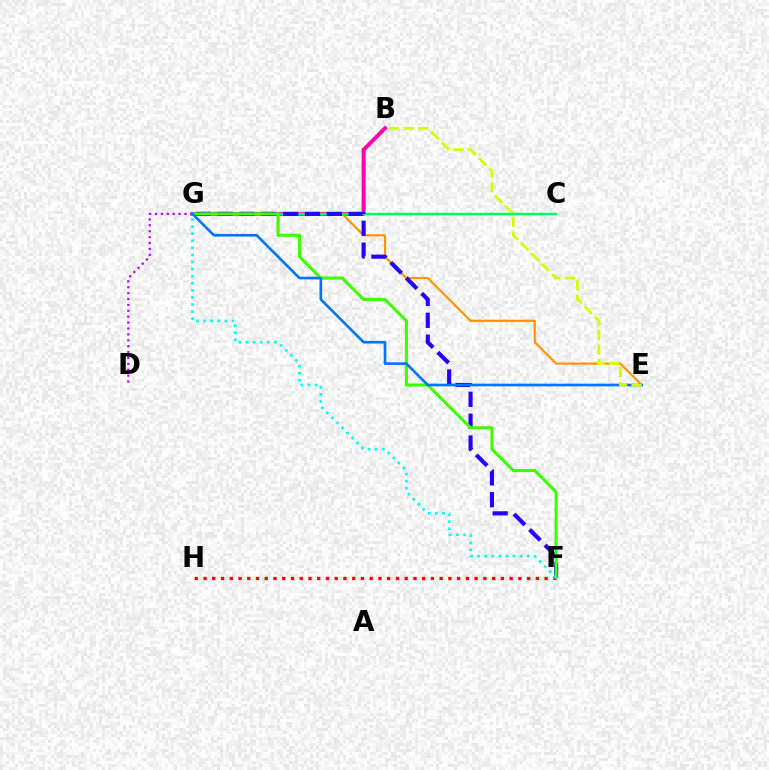{('B', 'G'): [{'color': '#ff00ac', 'line_style': 'solid', 'thickness': 2.85}], ('E', 'G'): [{'color': '#ff9400', 'line_style': 'solid', 'thickness': 1.56}, {'color': '#0074ff', 'line_style': 'solid', 'thickness': 1.88}], ('C', 'G'): [{'color': '#00ff5c', 'line_style': 'solid', 'thickness': 1.78}], ('F', 'H'): [{'color': '#ff0000', 'line_style': 'dotted', 'thickness': 2.38}], ('F', 'G'): [{'color': '#2500ff', 'line_style': 'dashed', 'thickness': 2.97}, {'color': '#3dff00', 'line_style': 'solid', 'thickness': 2.22}, {'color': '#00fff6', 'line_style': 'dotted', 'thickness': 1.93}], ('D', 'G'): [{'color': '#b900ff', 'line_style': 'dotted', 'thickness': 1.6}], ('B', 'E'): [{'color': '#d1ff00', 'line_style': 'dashed', 'thickness': 1.99}]}